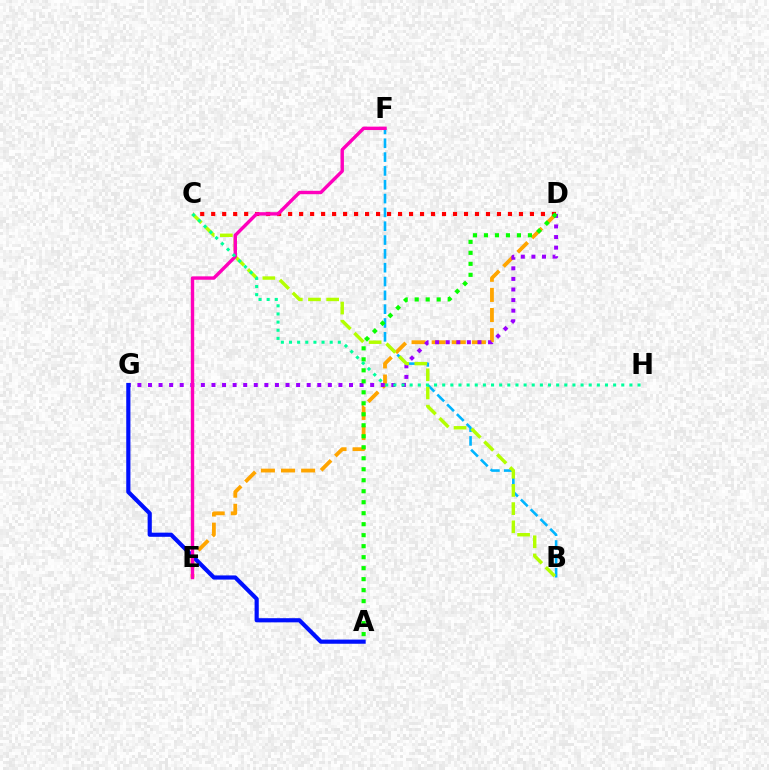{('D', 'E'): [{'color': '#ffa500', 'line_style': 'dashed', 'thickness': 2.73}], ('D', 'G'): [{'color': '#9b00ff', 'line_style': 'dotted', 'thickness': 2.87}], ('A', 'G'): [{'color': '#0010ff', 'line_style': 'solid', 'thickness': 3.0}], ('B', 'F'): [{'color': '#00b5ff', 'line_style': 'dashed', 'thickness': 1.88}], ('B', 'C'): [{'color': '#b3ff00', 'line_style': 'dashed', 'thickness': 2.47}], ('C', 'D'): [{'color': '#ff0000', 'line_style': 'dotted', 'thickness': 2.99}], ('E', 'F'): [{'color': '#ff00bd', 'line_style': 'solid', 'thickness': 2.45}], ('A', 'D'): [{'color': '#08ff00', 'line_style': 'dotted', 'thickness': 2.99}], ('C', 'H'): [{'color': '#00ff9d', 'line_style': 'dotted', 'thickness': 2.21}]}